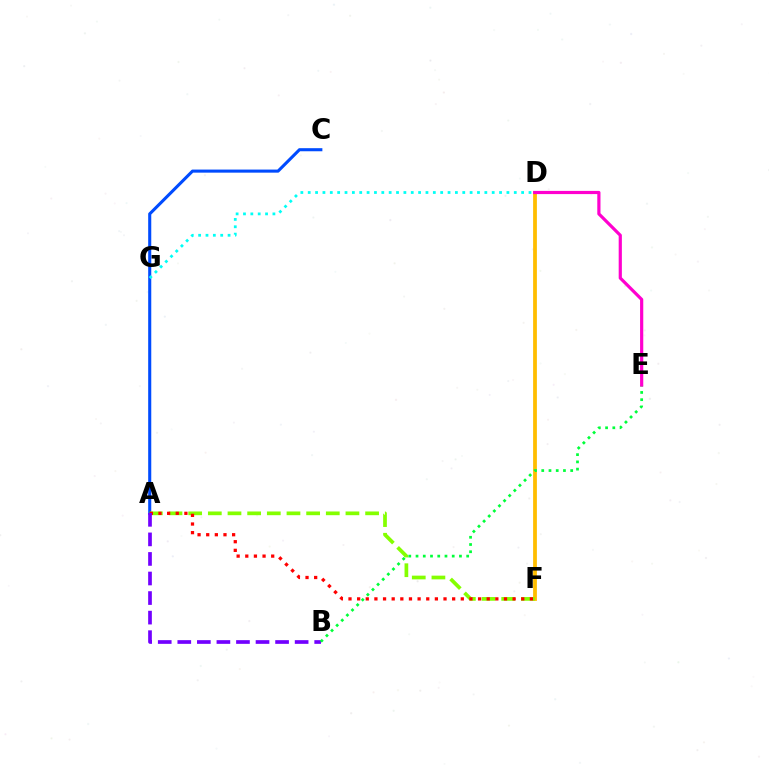{('D', 'F'): [{'color': '#ffbd00', 'line_style': 'solid', 'thickness': 2.72}], ('A', 'C'): [{'color': '#004bff', 'line_style': 'solid', 'thickness': 2.22}], ('A', 'F'): [{'color': '#84ff00', 'line_style': 'dashed', 'thickness': 2.67}, {'color': '#ff0000', 'line_style': 'dotted', 'thickness': 2.35}], ('D', 'G'): [{'color': '#00fff6', 'line_style': 'dotted', 'thickness': 2.0}], ('A', 'B'): [{'color': '#7200ff', 'line_style': 'dashed', 'thickness': 2.66}], ('B', 'E'): [{'color': '#00ff39', 'line_style': 'dotted', 'thickness': 1.97}], ('D', 'E'): [{'color': '#ff00cf', 'line_style': 'solid', 'thickness': 2.3}]}